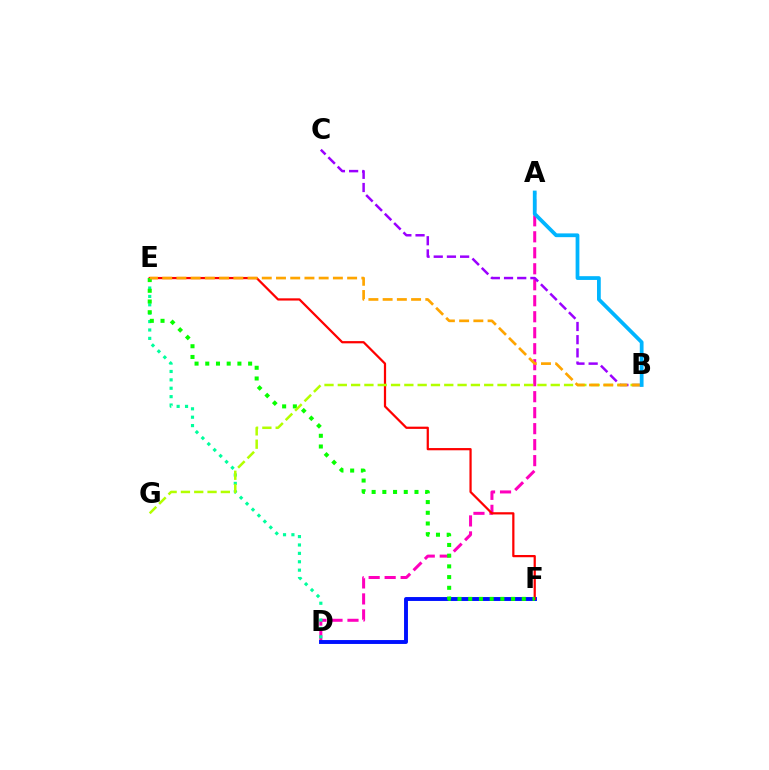{('A', 'D'): [{'color': '#ff00bd', 'line_style': 'dashed', 'thickness': 2.17}], ('D', 'F'): [{'color': '#0010ff', 'line_style': 'solid', 'thickness': 2.81}], ('B', 'C'): [{'color': '#9b00ff', 'line_style': 'dashed', 'thickness': 1.79}], ('D', 'E'): [{'color': '#00ff9d', 'line_style': 'dotted', 'thickness': 2.28}], ('E', 'F'): [{'color': '#ff0000', 'line_style': 'solid', 'thickness': 1.61}, {'color': '#08ff00', 'line_style': 'dotted', 'thickness': 2.91}], ('B', 'G'): [{'color': '#b3ff00', 'line_style': 'dashed', 'thickness': 1.81}], ('B', 'E'): [{'color': '#ffa500', 'line_style': 'dashed', 'thickness': 1.93}], ('A', 'B'): [{'color': '#00b5ff', 'line_style': 'solid', 'thickness': 2.71}]}